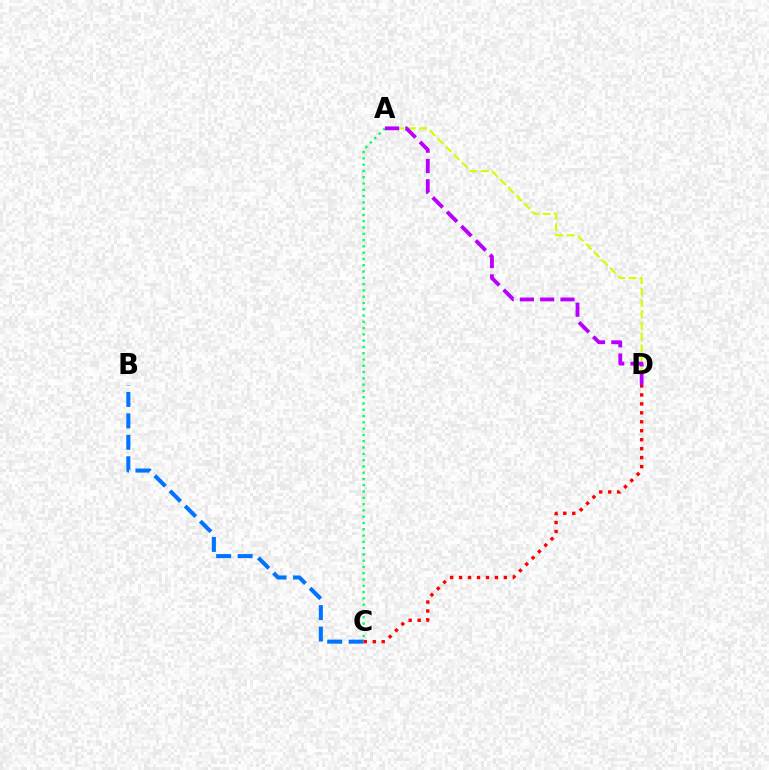{('A', 'D'): [{'color': '#d1ff00', 'line_style': 'dashed', 'thickness': 1.54}, {'color': '#b900ff', 'line_style': 'dashed', 'thickness': 2.75}], ('B', 'C'): [{'color': '#0074ff', 'line_style': 'dashed', 'thickness': 2.91}], ('A', 'C'): [{'color': '#00ff5c', 'line_style': 'dotted', 'thickness': 1.71}], ('C', 'D'): [{'color': '#ff0000', 'line_style': 'dotted', 'thickness': 2.43}]}